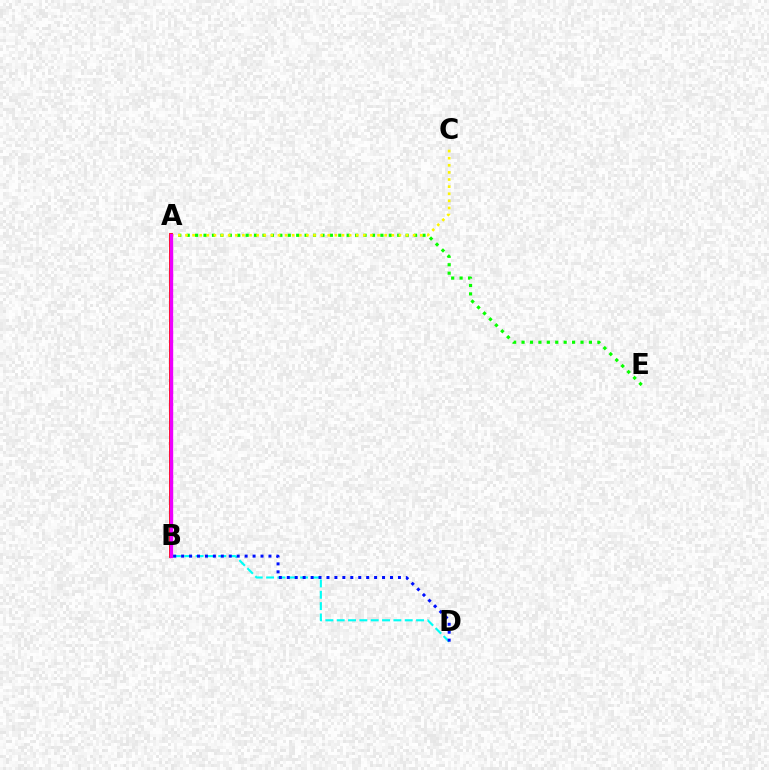{('A', 'E'): [{'color': '#08ff00', 'line_style': 'dotted', 'thickness': 2.29}], ('A', 'C'): [{'color': '#fcf500', 'line_style': 'dotted', 'thickness': 1.93}], ('A', 'B'): [{'color': '#ff0000', 'line_style': 'solid', 'thickness': 2.76}, {'color': '#ee00ff', 'line_style': 'solid', 'thickness': 2.43}], ('B', 'D'): [{'color': '#00fff6', 'line_style': 'dashed', 'thickness': 1.54}, {'color': '#0010ff', 'line_style': 'dotted', 'thickness': 2.16}]}